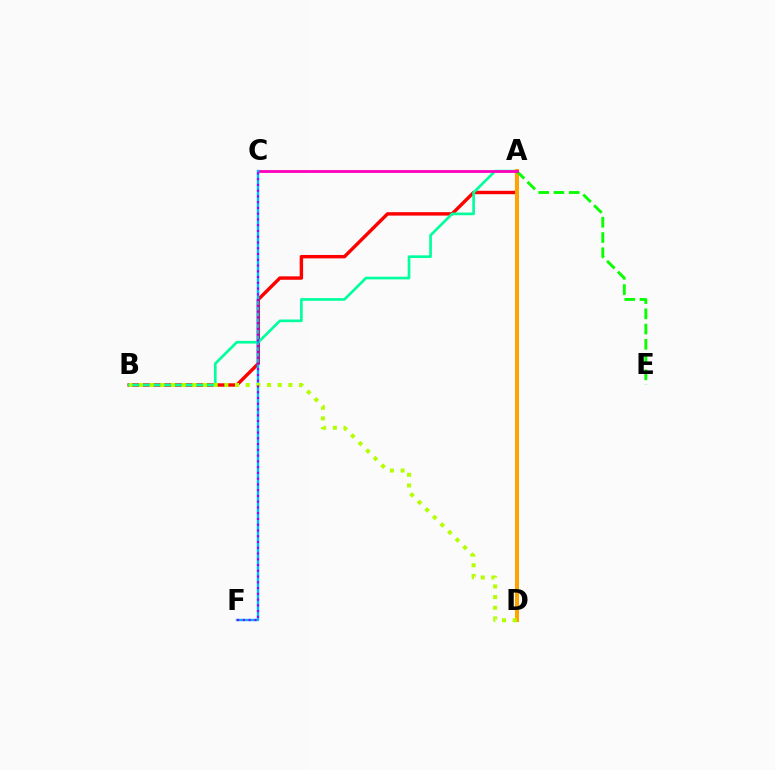{('A', 'B'): [{'color': '#ff0000', 'line_style': 'solid', 'thickness': 2.46}, {'color': '#00ff9d', 'line_style': 'solid', 'thickness': 1.92}], ('A', 'D'): [{'color': '#0010ff', 'line_style': 'solid', 'thickness': 2.53}, {'color': '#ffa500', 'line_style': 'solid', 'thickness': 2.85}], ('A', 'E'): [{'color': '#08ff00', 'line_style': 'dashed', 'thickness': 2.07}], ('A', 'C'): [{'color': '#ff00bd', 'line_style': 'solid', 'thickness': 2.02}], ('C', 'F'): [{'color': '#00b5ff', 'line_style': 'solid', 'thickness': 1.73}, {'color': '#9b00ff', 'line_style': 'dotted', 'thickness': 1.56}], ('B', 'D'): [{'color': '#b3ff00', 'line_style': 'dotted', 'thickness': 2.9}]}